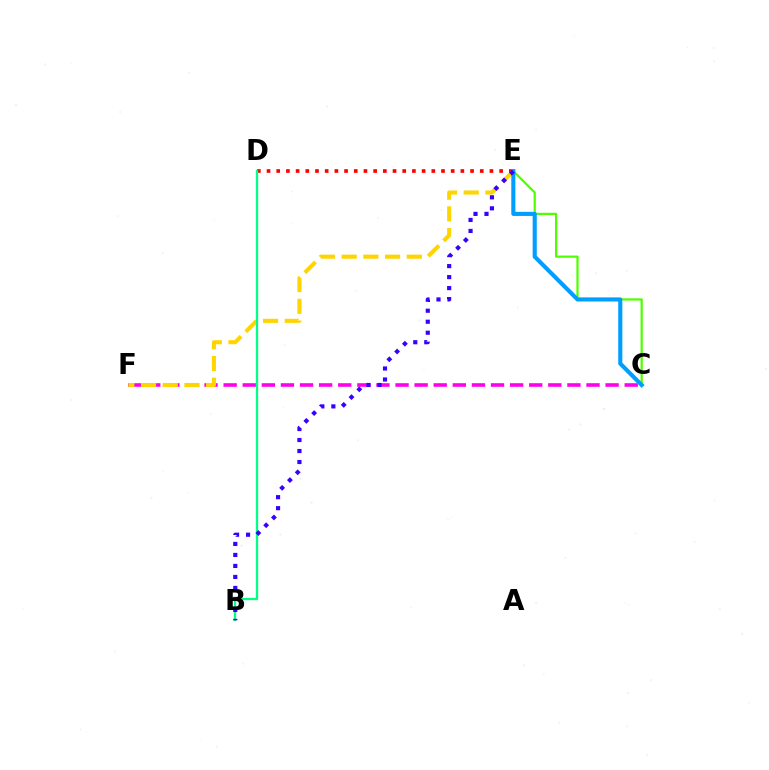{('C', 'F'): [{'color': '#ff00ed', 'line_style': 'dashed', 'thickness': 2.59}], ('D', 'E'): [{'color': '#ff0000', 'line_style': 'dotted', 'thickness': 2.63}], ('E', 'F'): [{'color': '#ffd500', 'line_style': 'dashed', 'thickness': 2.95}], ('B', 'D'): [{'color': '#00ff86', 'line_style': 'solid', 'thickness': 1.65}], ('C', 'E'): [{'color': '#4fff00', 'line_style': 'solid', 'thickness': 1.6}, {'color': '#009eff', 'line_style': 'solid', 'thickness': 2.96}], ('B', 'E'): [{'color': '#3700ff', 'line_style': 'dotted', 'thickness': 2.99}]}